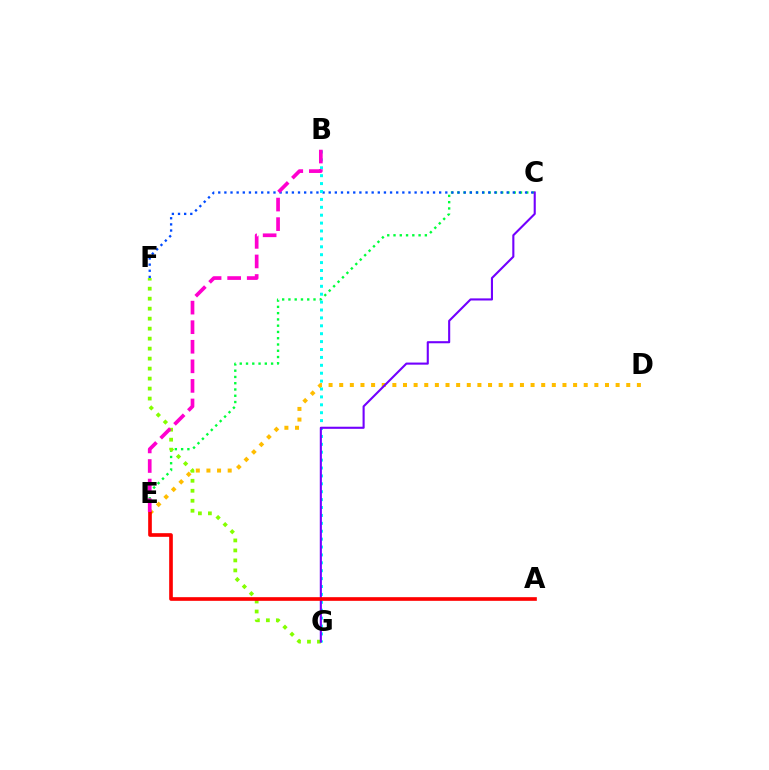{('D', 'E'): [{'color': '#ffbd00', 'line_style': 'dotted', 'thickness': 2.89}], ('C', 'E'): [{'color': '#00ff39', 'line_style': 'dotted', 'thickness': 1.7}], ('C', 'F'): [{'color': '#004bff', 'line_style': 'dotted', 'thickness': 1.67}], ('B', 'G'): [{'color': '#00fff6', 'line_style': 'dotted', 'thickness': 2.15}], ('F', 'G'): [{'color': '#84ff00', 'line_style': 'dotted', 'thickness': 2.71}], ('C', 'G'): [{'color': '#7200ff', 'line_style': 'solid', 'thickness': 1.51}], ('A', 'E'): [{'color': '#ff0000', 'line_style': 'solid', 'thickness': 2.63}], ('B', 'E'): [{'color': '#ff00cf', 'line_style': 'dashed', 'thickness': 2.66}]}